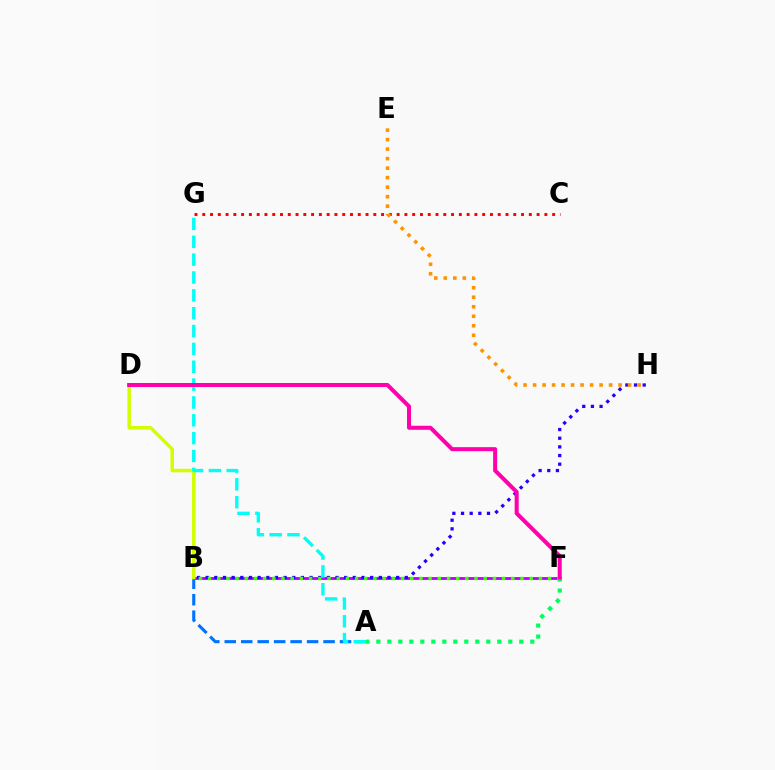{('B', 'F'): [{'color': '#b900ff', 'line_style': 'solid', 'thickness': 2.03}, {'color': '#3dff00', 'line_style': 'dotted', 'thickness': 2.5}], ('C', 'G'): [{'color': '#ff0000', 'line_style': 'dotted', 'thickness': 2.11}], ('A', 'F'): [{'color': '#00ff5c', 'line_style': 'dotted', 'thickness': 2.99}], ('A', 'B'): [{'color': '#0074ff', 'line_style': 'dashed', 'thickness': 2.24}], ('B', 'H'): [{'color': '#2500ff', 'line_style': 'dotted', 'thickness': 2.35}], ('B', 'D'): [{'color': '#d1ff00', 'line_style': 'solid', 'thickness': 2.53}], ('A', 'G'): [{'color': '#00fff6', 'line_style': 'dashed', 'thickness': 2.42}], ('E', 'H'): [{'color': '#ff9400', 'line_style': 'dotted', 'thickness': 2.58}], ('D', 'F'): [{'color': '#ff00ac', 'line_style': 'solid', 'thickness': 2.89}]}